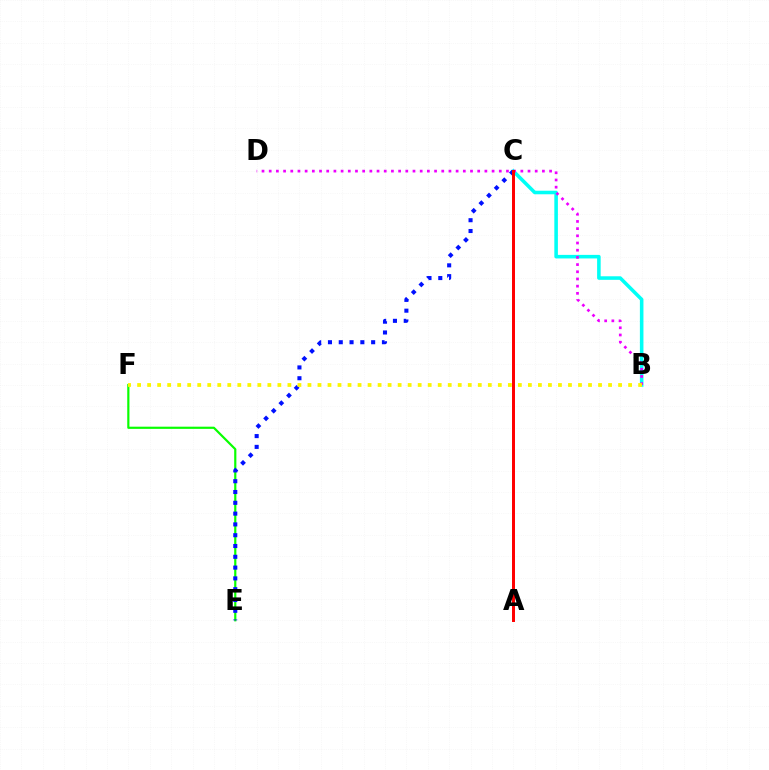{('E', 'F'): [{'color': '#08ff00', 'line_style': 'solid', 'thickness': 1.57}], ('B', 'C'): [{'color': '#00fff6', 'line_style': 'solid', 'thickness': 2.56}], ('B', 'D'): [{'color': '#ee00ff', 'line_style': 'dotted', 'thickness': 1.95}], ('C', 'E'): [{'color': '#0010ff', 'line_style': 'dotted', 'thickness': 2.93}], ('A', 'C'): [{'color': '#ff0000', 'line_style': 'solid', 'thickness': 2.14}], ('B', 'F'): [{'color': '#fcf500', 'line_style': 'dotted', 'thickness': 2.72}]}